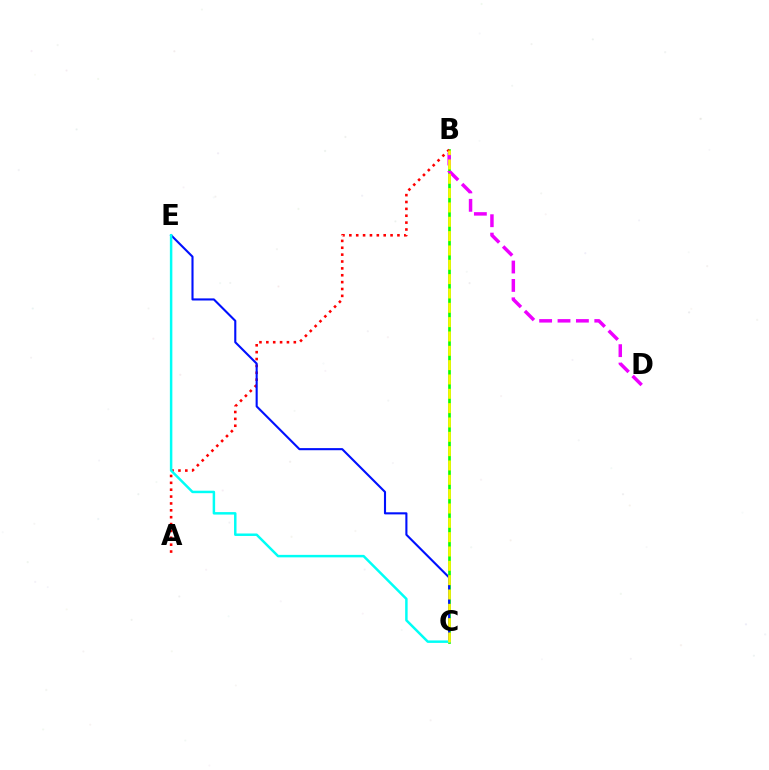{('B', 'C'): [{'color': '#08ff00', 'line_style': 'solid', 'thickness': 1.92}, {'color': '#fcf500', 'line_style': 'dashed', 'thickness': 1.95}], ('A', 'B'): [{'color': '#ff0000', 'line_style': 'dotted', 'thickness': 1.87}], ('B', 'D'): [{'color': '#ee00ff', 'line_style': 'dashed', 'thickness': 2.5}], ('C', 'E'): [{'color': '#0010ff', 'line_style': 'solid', 'thickness': 1.52}, {'color': '#00fff6', 'line_style': 'solid', 'thickness': 1.78}]}